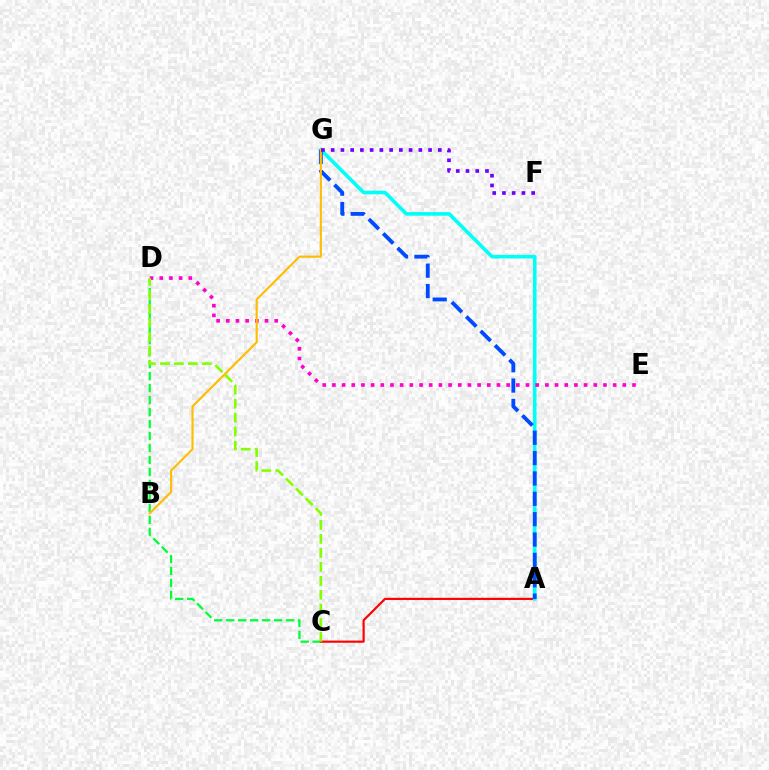{('C', 'D'): [{'color': '#00ff39', 'line_style': 'dashed', 'thickness': 1.63}, {'color': '#84ff00', 'line_style': 'dashed', 'thickness': 1.9}], ('A', 'C'): [{'color': '#ff0000', 'line_style': 'solid', 'thickness': 1.56}], ('A', 'G'): [{'color': '#00fff6', 'line_style': 'solid', 'thickness': 2.59}, {'color': '#004bff', 'line_style': 'dashed', 'thickness': 2.77}], ('D', 'E'): [{'color': '#ff00cf', 'line_style': 'dotted', 'thickness': 2.63}], ('B', 'G'): [{'color': '#ffbd00', 'line_style': 'solid', 'thickness': 1.53}], ('F', 'G'): [{'color': '#7200ff', 'line_style': 'dotted', 'thickness': 2.65}]}